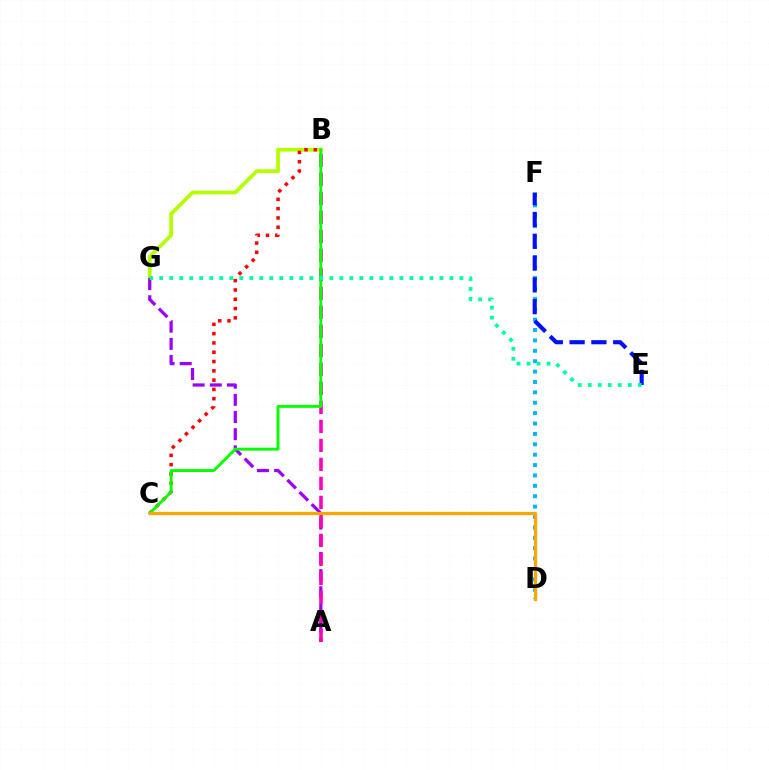{('D', 'F'): [{'color': '#00b5ff', 'line_style': 'dotted', 'thickness': 2.82}], ('B', 'G'): [{'color': '#b3ff00', 'line_style': 'solid', 'thickness': 2.69}], ('E', 'F'): [{'color': '#0010ff', 'line_style': 'dashed', 'thickness': 2.96}], ('B', 'C'): [{'color': '#ff0000', 'line_style': 'dotted', 'thickness': 2.53}, {'color': '#08ff00', 'line_style': 'solid', 'thickness': 2.11}], ('A', 'G'): [{'color': '#9b00ff', 'line_style': 'dashed', 'thickness': 2.33}], ('A', 'B'): [{'color': '#ff00bd', 'line_style': 'dashed', 'thickness': 2.58}], ('E', 'G'): [{'color': '#00ff9d', 'line_style': 'dotted', 'thickness': 2.72}], ('C', 'D'): [{'color': '#ffa500', 'line_style': 'solid', 'thickness': 2.35}]}